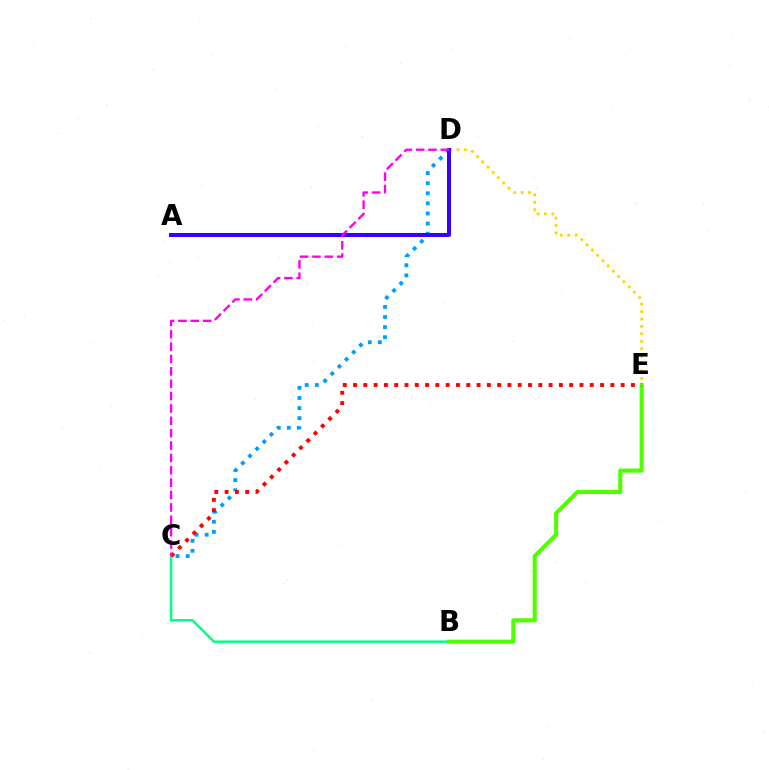{('B', 'C'): [{'color': '#00ff86', 'line_style': 'solid', 'thickness': 1.77}], ('C', 'D'): [{'color': '#009eff', 'line_style': 'dotted', 'thickness': 2.75}, {'color': '#ff00ed', 'line_style': 'dashed', 'thickness': 1.68}], ('B', 'E'): [{'color': '#4fff00', 'line_style': 'solid', 'thickness': 2.95}], ('C', 'E'): [{'color': '#ff0000', 'line_style': 'dotted', 'thickness': 2.8}], ('D', 'E'): [{'color': '#ffd500', 'line_style': 'dotted', 'thickness': 2.02}], ('A', 'D'): [{'color': '#3700ff', 'line_style': 'solid', 'thickness': 2.88}]}